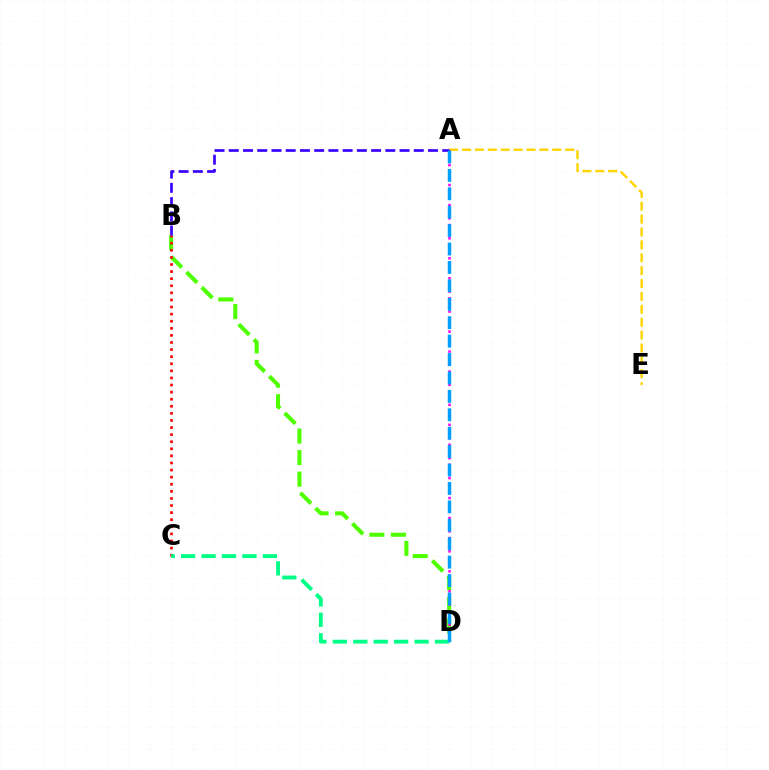{('B', 'D'): [{'color': '#4fff00', 'line_style': 'dashed', 'thickness': 2.93}], ('A', 'E'): [{'color': '#ffd500', 'line_style': 'dashed', 'thickness': 1.75}], ('B', 'C'): [{'color': '#ff0000', 'line_style': 'dotted', 'thickness': 1.93}], ('A', 'D'): [{'color': '#ff00ed', 'line_style': 'dotted', 'thickness': 1.81}, {'color': '#009eff', 'line_style': 'dashed', 'thickness': 2.5}], ('A', 'B'): [{'color': '#3700ff', 'line_style': 'dashed', 'thickness': 1.93}], ('C', 'D'): [{'color': '#00ff86', 'line_style': 'dashed', 'thickness': 2.78}]}